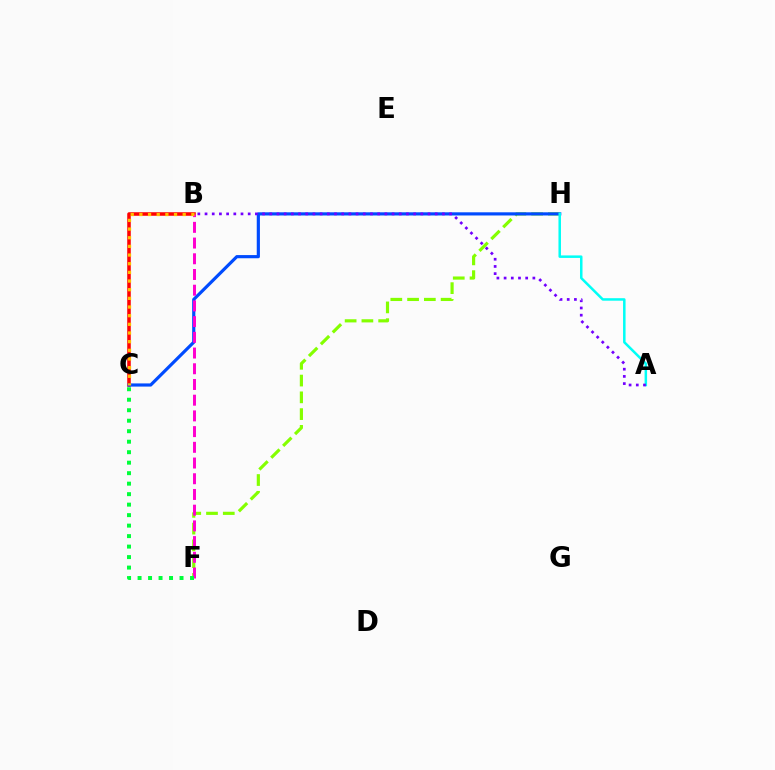{('F', 'H'): [{'color': '#84ff00', 'line_style': 'dashed', 'thickness': 2.28}], ('B', 'C'): [{'color': '#ff0000', 'line_style': 'solid', 'thickness': 2.55}, {'color': '#ffbd00', 'line_style': 'dotted', 'thickness': 2.35}], ('C', 'H'): [{'color': '#004bff', 'line_style': 'solid', 'thickness': 2.29}], ('B', 'F'): [{'color': '#ff00cf', 'line_style': 'dashed', 'thickness': 2.13}], ('A', 'H'): [{'color': '#00fff6', 'line_style': 'solid', 'thickness': 1.81}], ('C', 'F'): [{'color': '#00ff39', 'line_style': 'dotted', 'thickness': 2.85}], ('A', 'B'): [{'color': '#7200ff', 'line_style': 'dotted', 'thickness': 1.95}]}